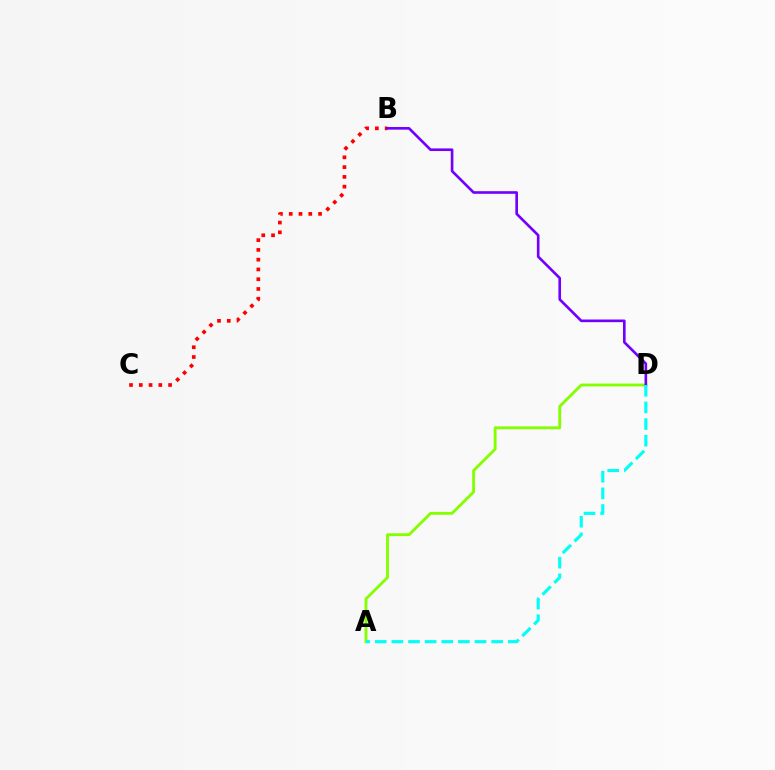{('B', 'C'): [{'color': '#ff0000', 'line_style': 'dotted', 'thickness': 2.65}], ('A', 'D'): [{'color': '#84ff00', 'line_style': 'solid', 'thickness': 2.06}, {'color': '#00fff6', 'line_style': 'dashed', 'thickness': 2.26}], ('B', 'D'): [{'color': '#7200ff', 'line_style': 'solid', 'thickness': 1.9}]}